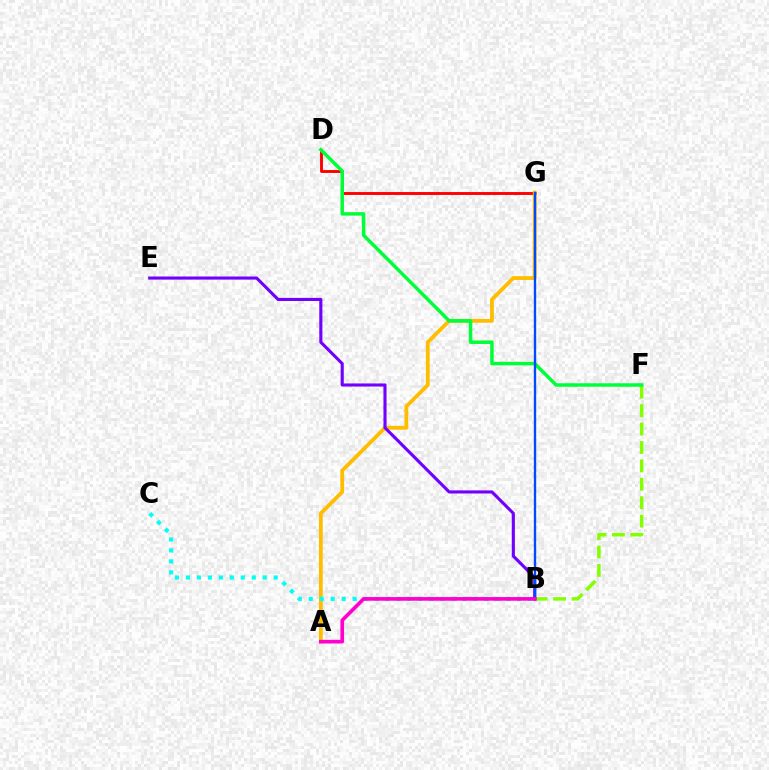{('B', 'F'): [{'color': '#84ff00', 'line_style': 'dashed', 'thickness': 2.5}], ('D', 'G'): [{'color': '#ff0000', 'line_style': 'solid', 'thickness': 2.09}], ('A', 'G'): [{'color': '#ffbd00', 'line_style': 'solid', 'thickness': 2.74}], ('B', 'E'): [{'color': '#7200ff', 'line_style': 'solid', 'thickness': 2.24}], ('D', 'F'): [{'color': '#00ff39', 'line_style': 'solid', 'thickness': 2.5}], ('B', 'G'): [{'color': '#004bff', 'line_style': 'solid', 'thickness': 1.7}], ('B', 'C'): [{'color': '#00fff6', 'line_style': 'dotted', 'thickness': 2.98}], ('A', 'B'): [{'color': '#ff00cf', 'line_style': 'solid', 'thickness': 2.62}]}